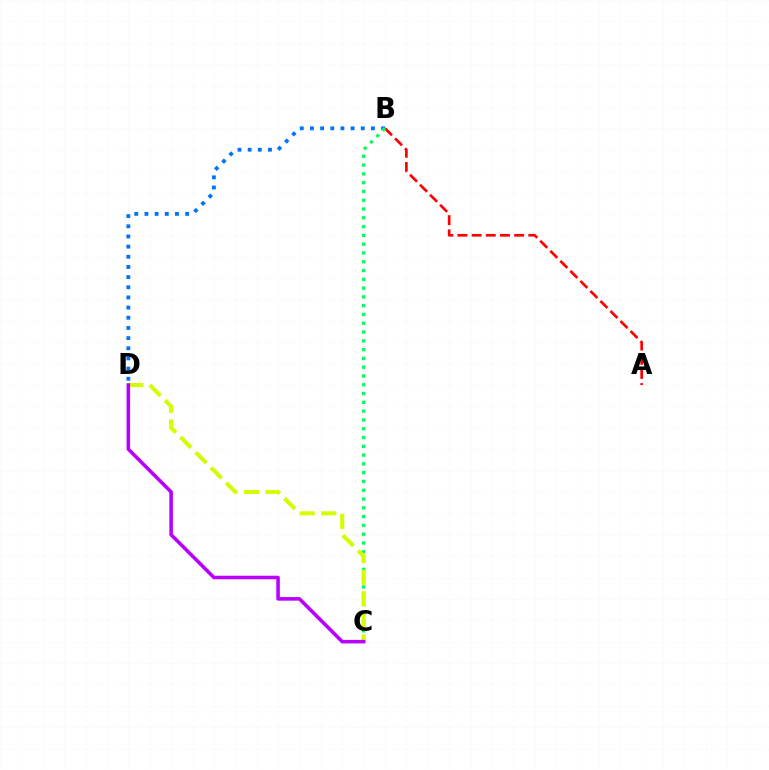{('A', 'B'): [{'color': '#ff0000', 'line_style': 'dashed', 'thickness': 1.93}], ('B', 'D'): [{'color': '#0074ff', 'line_style': 'dotted', 'thickness': 2.76}], ('B', 'C'): [{'color': '#00ff5c', 'line_style': 'dotted', 'thickness': 2.39}], ('C', 'D'): [{'color': '#d1ff00', 'line_style': 'dashed', 'thickness': 2.93}, {'color': '#b900ff', 'line_style': 'solid', 'thickness': 2.56}]}